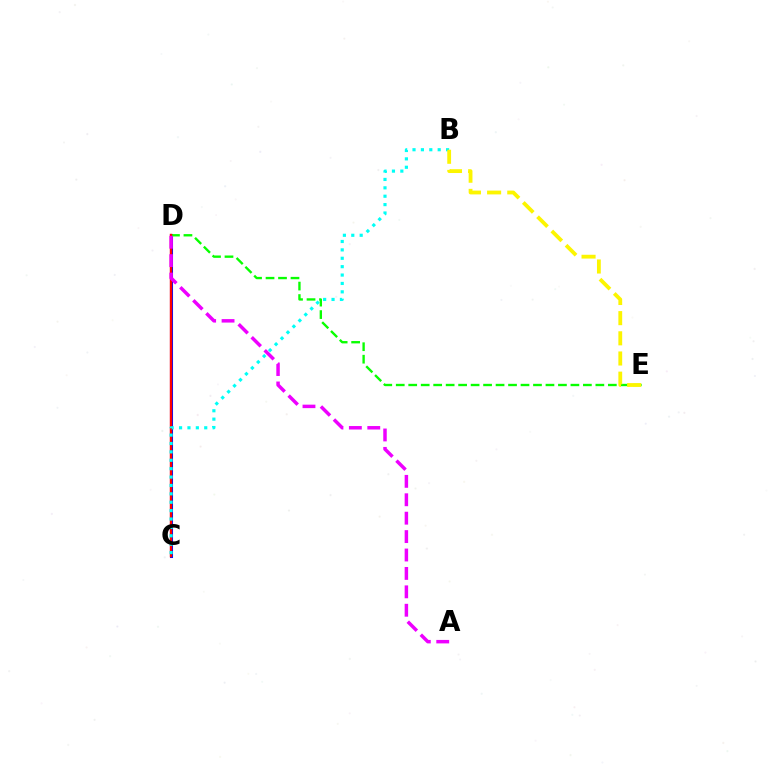{('C', 'D'): [{'color': '#0010ff', 'line_style': 'solid', 'thickness': 2.2}, {'color': '#ff0000', 'line_style': 'solid', 'thickness': 1.72}], ('D', 'E'): [{'color': '#08ff00', 'line_style': 'dashed', 'thickness': 1.69}], ('B', 'C'): [{'color': '#00fff6', 'line_style': 'dotted', 'thickness': 2.28}], ('B', 'E'): [{'color': '#fcf500', 'line_style': 'dashed', 'thickness': 2.74}], ('A', 'D'): [{'color': '#ee00ff', 'line_style': 'dashed', 'thickness': 2.5}]}